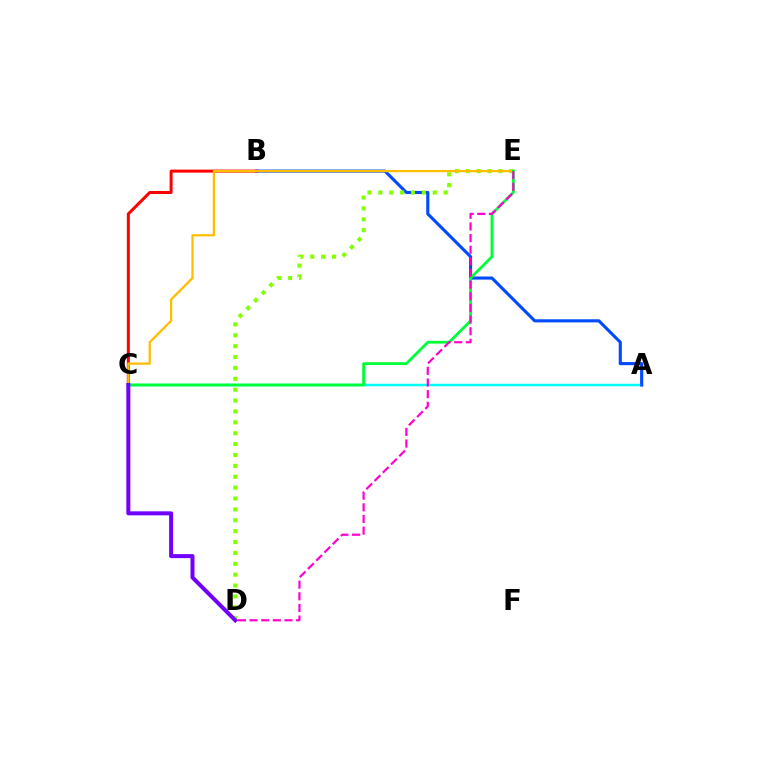{('A', 'C'): [{'color': '#00fff6', 'line_style': 'solid', 'thickness': 1.78}], ('A', 'B'): [{'color': '#004bff', 'line_style': 'solid', 'thickness': 2.24}], ('B', 'C'): [{'color': '#ff0000', 'line_style': 'solid', 'thickness': 2.16}], ('D', 'E'): [{'color': '#84ff00', 'line_style': 'dotted', 'thickness': 2.96}, {'color': '#ff00cf', 'line_style': 'dashed', 'thickness': 1.58}], ('C', 'E'): [{'color': '#ffbd00', 'line_style': 'solid', 'thickness': 1.63}, {'color': '#00ff39', 'line_style': 'solid', 'thickness': 2.03}], ('C', 'D'): [{'color': '#7200ff', 'line_style': 'solid', 'thickness': 2.89}]}